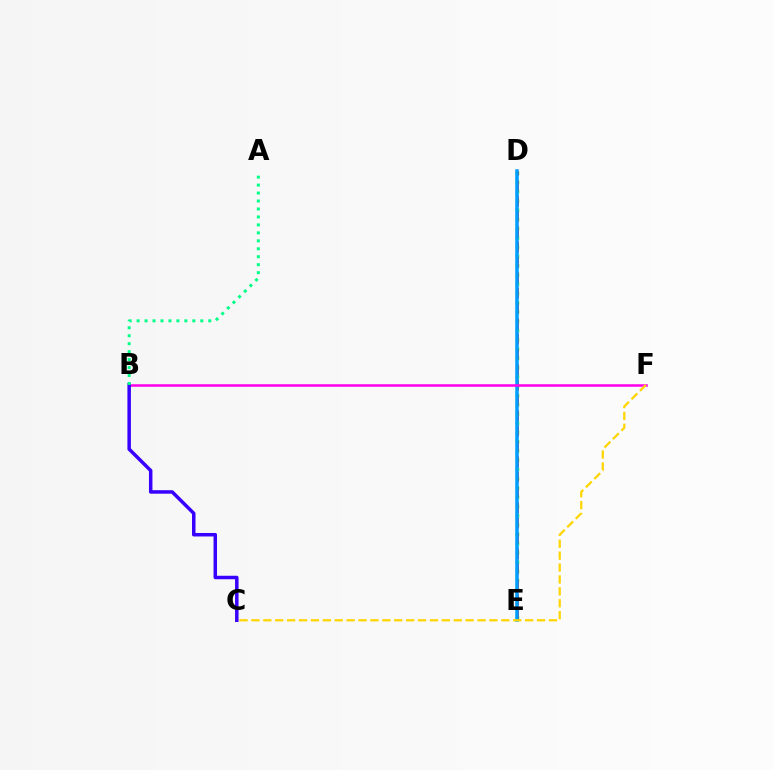{('D', 'E'): [{'color': '#4fff00', 'line_style': 'dotted', 'thickness': 2.52}, {'color': '#ff0000', 'line_style': 'dashed', 'thickness': 2.08}, {'color': '#009eff', 'line_style': 'solid', 'thickness': 2.54}], ('B', 'F'): [{'color': '#ff00ed', 'line_style': 'solid', 'thickness': 1.83}], ('B', 'C'): [{'color': '#3700ff', 'line_style': 'solid', 'thickness': 2.51}], ('C', 'F'): [{'color': '#ffd500', 'line_style': 'dashed', 'thickness': 1.62}], ('A', 'B'): [{'color': '#00ff86', 'line_style': 'dotted', 'thickness': 2.16}]}